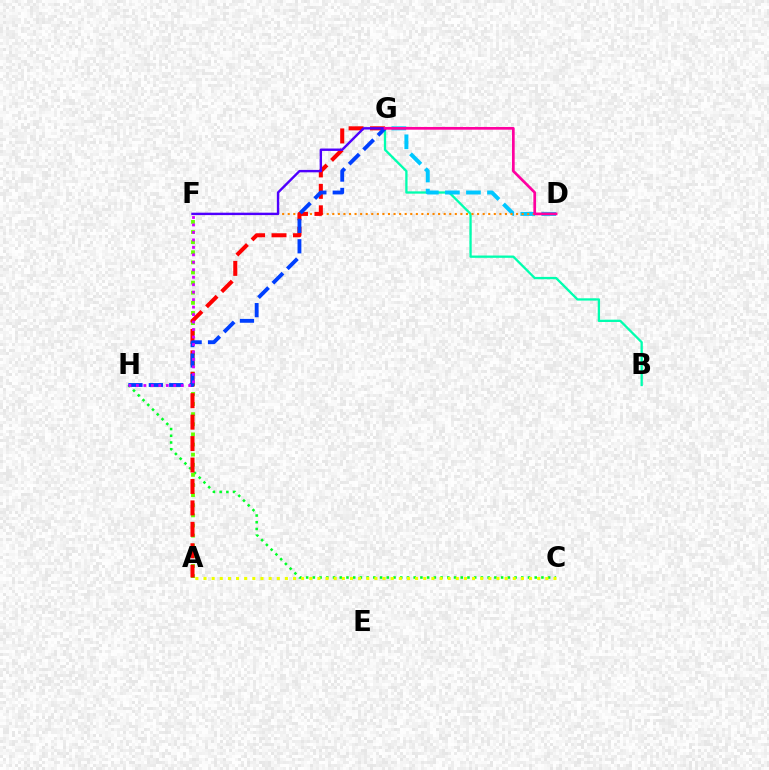{('C', 'H'): [{'color': '#00ff27', 'line_style': 'dotted', 'thickness': 1.83}], ('A', 'F'): [{'color': '#66ff00', 'line_style': 'dotted', 'thickness': 2.75}], ('B', 'G'): [{'color': '#00ffaf', 'line_style': 'solid', 'thickness': 1.66}], ('D', 'G'): [{'color': '#00c7ff', 'line_style': 'dashed', 'thickness': 2.86}, {'color': '#ff00a0', 'line_style': 'solid', 'thickness': 1.95}], ('D', 'F'): [{'color': '#ff8800', 'line_style': 'dotted', 'thickness': 1.51}], ('A', 'G'): [{'color': '#ff0000', 'line_style': 'dashed', 'thickness': 2.91}], ('G', 'H'): [{'color': '#003fff', 'line_style': 'dashed', 'thickness': 2.77}], ('F', 'G'): [{'color': '#4f00ff', 'line_style': 'solid', 'thickness': 1.73}], ('A', 'C'): [{'color': '#eeff00', 'line_style': 'dotted', 'thickness': 2.21}], ('F', 'H'): [{'color': '#d600ff', 'line_style': 'dotted', 'thickness': 2.03}]}